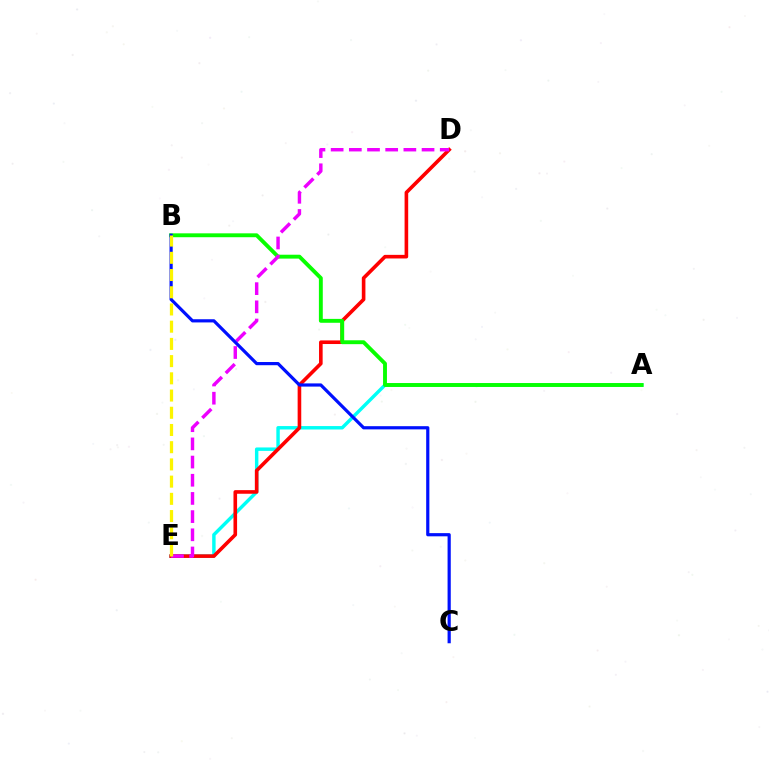{('A', 'E'): [{'color': '#00fff6', 'line_style': 'solid', 'thickness': 2.47}], ('D', 'E'): [{'color': '#ff0000', 'line_style': 'solid', 'thickness': 2.6}, {'color': '#ee00ff', 'line_style': 'dashed', 'thickness': 2.47}], ('A', 'B'): [{'color': '#08ff00', 'line_style': 'solid', 'thickness': 2.8}], ('B', 'C'): [{'color': '#0010ff', 'line_style': 'solid', 'thickness': 2.3}], ('B', 'E'): [{'color': '#fcf500', 'line_style': 'dashed', 'thickness': 2.34}]}